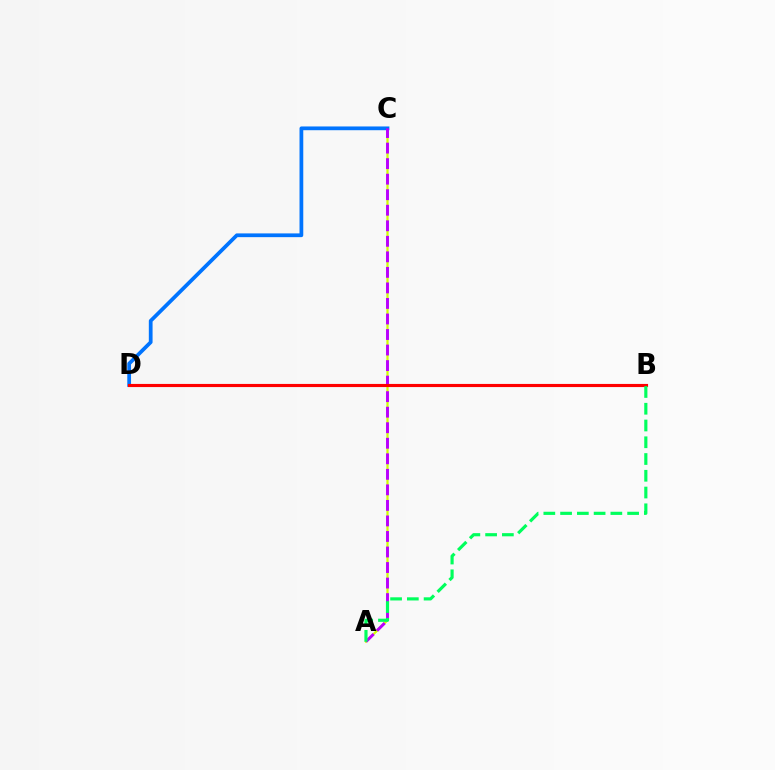{('A', 'C'): [{'color': '#d1ff00', 'line_style': 'solid', 'thickness': 1.61}, {'color': '#b900ff', 'line_style': 'dashed', 'thickness': 2.11}], ('C', 'D'): [{'color': '#0074ff', 'line_style': 'solid', 'thickness': 2.7}], ('B', 'D'): [{'color': '#ff0000', 'line_style': 'solid', 'thickness': 2.26}], ('A', 'B'): [{'color': '#00ff5c', 'line_style': 'dashed', 'thickness': 2.28}]}